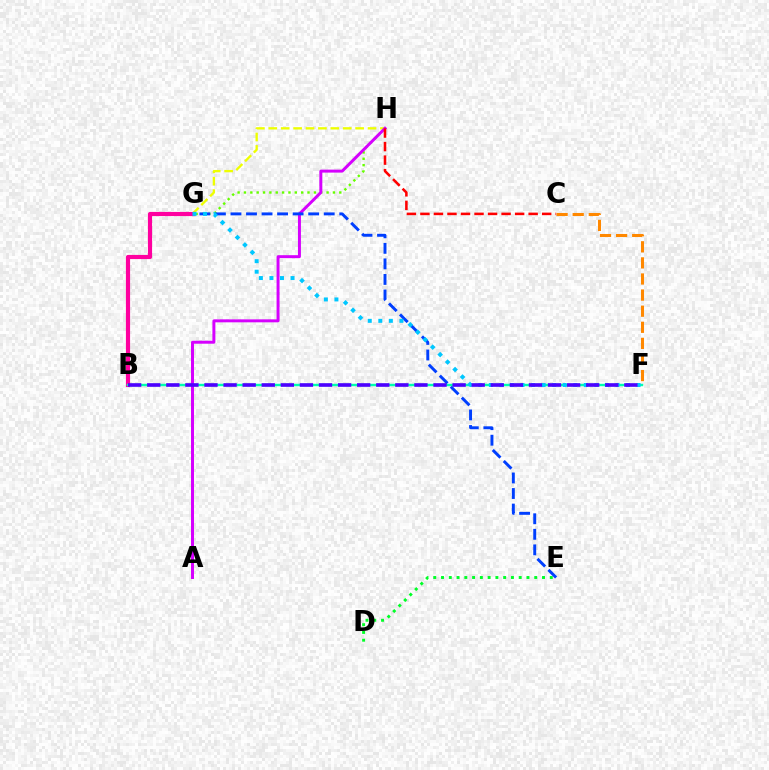{('G', 'H'): [{'color': '#eeff00', 'line_style': 'dashed', 'thickness': 1.69}, {'color': '#66ff00', 'line_style': 'dotted', 'thickness': 1.73}], ('D', 'E'): [{'color': '#00ff27', 'line_style': 'dotted', 'thickness': 2.11}], ('A', 'H'): [{'color': '#d600ff', 'line_style': 'solid', 'thickness': 2.14}], ('E', 'G'): [{'color': '#003fff', 'line_style': 'dashed', 'thickness': 2.11}], ('C', 'F'): [{'color': '#ff8800', 'line_style': 'dashed', 'thickness': 2.19}], ('B', 'G'): [{'color': '#ff00a0', 'line_style': 'solid', 'thickness': 3.0}], ('C', 'H'): [{'color': '#ff0000', 'line_style': 'dashed', 'thickness': 1.84}], ('B', 'F'): [{'color': '#00ffaf', 'line_style': 'solid', 'thickness': 1.74}, {'color': '#4f00ff', 'line_style': 'dashed', 'thickness': 2.59}], ('F', 'G'): [{'color': '#00c7ff', 'line_style': 'dotted', 'thickness': 2.87}]}